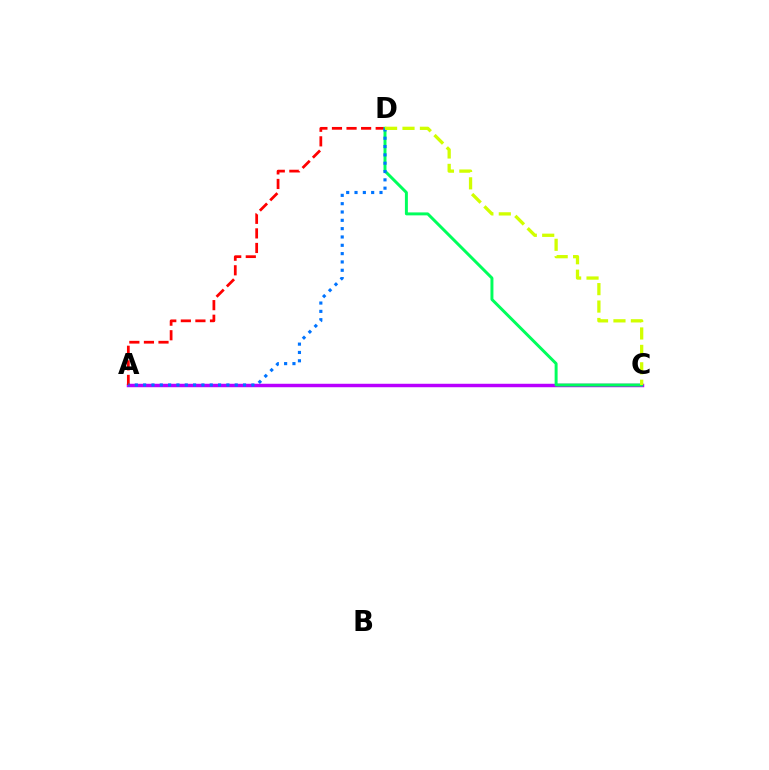{('A', 'C'): [{'color': '#b900ff', 'line_style': 'solid', 'thickness': 2.49}], ('A', 'D'): [{'color': '#ff0000', 'line_style': 'dashed', 'thickness': 1.98}, {'color': '#0074ff', 'line_style': 'dotted', 'thickness': 2.26}], ('C', 'D'): [{'color': '#00ff5c', 'line_style': 'solid', 'thickness': 2.13}, {'color': '#d1ff00', 'line_style': 'dashed', 'thickness': 2.37}]}